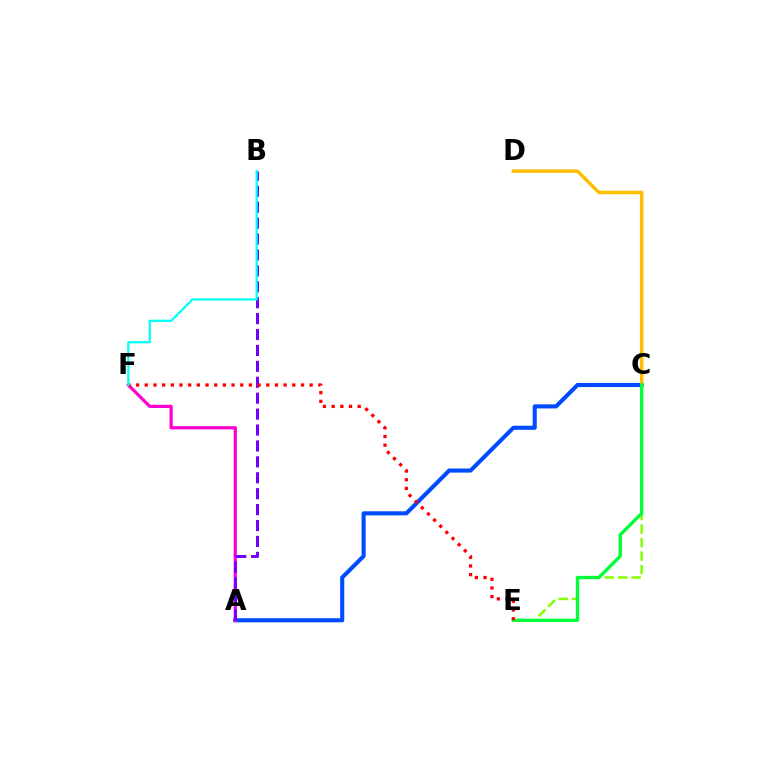{('A', 'C'): [{'color': '#004bff', 'line_style': 'solid', 'thickness': 2.94}], ('C', 'E'): [{'color': '#84ff00', 'line_style': 'dashed', 'thickness': 1.83}, {'color': '#00ff39', 'line_style': 'solid', 'thickness': 2.41}], ('C', 'D'): [{'color': '#ffbd00', 'line_style': 'solid', 'thickness': 2.51}], ('A', 'F'): [{'color': '#ff00cf', 'line_style': 'solid', 'thickness': 2.33}], ('A', 'B'): [{'color': '#7200ff', 'line_style': 'dashed', 'thickness': 2.16}], ('E', 'F'): [{'color': '#ff0000', 'line_style': 'dotted', 'thickness': 2.36}], ('B', 'F'): [{'color': '#00fff6', 'line_style': 'solid', 'thickness': 1.62}]}